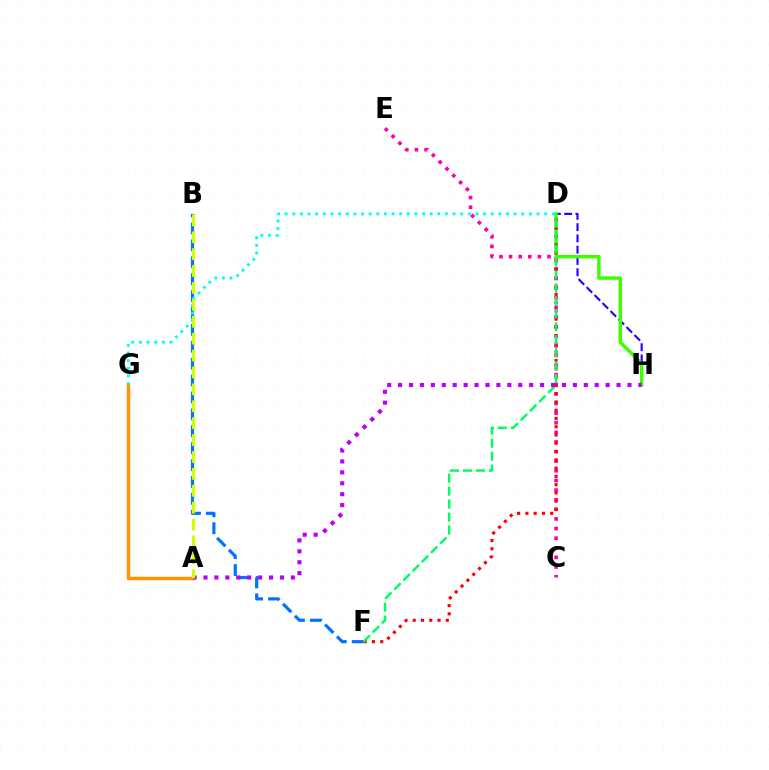{('B', 'F'): [{'color': '#0074ff', 'line_style': 'dashed', 'thickness': 2.3}], ('D', 'H'): [{'color': '#2500ff', 'line_style': 'dashed', 'thickness': 1.53}, {'color': '#3dff00', 'line_style': 'solid', 'thickness': 2.47}], ('C', 'E'): [{'color': '#ff00ac', 'line_style': 'dotted', 'thickness': 2.61}], ('A', 'G'): [{'color': '#ff9400', 'line_style': 'solid', 'thickness': 2.51}], ('D', 'F'): [{'color': '#ff0000', 'line_style': 'dotted', 'thickness': 2.25}, {'color': '#00ff5c', 'line_style': 'dashed', 'thickness': 1.76}], ('A', 'H'): [{'color': '#b900ff', 'line_style': 'dotted', 'thickness': 2.97}], ('D', 'G'): [{'color': '#00fff6', 'line_style': 'dotted', 'thickness': 2.07}], ('A', 'B'): [{'color': '#d1ff00', 'line_style': 'dashed', 'thickness': 2.3}]}